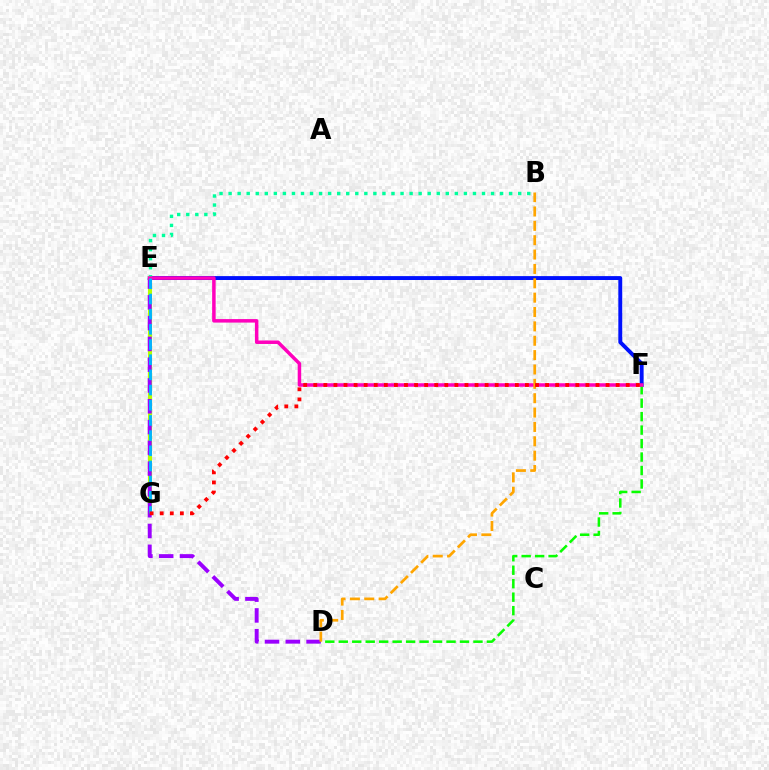{('E', 'F'): [{'color': '#0010ff', 'line_style': 'solid', 'thickness': 2.81}, {'color': '#ff00bd', 'line_style': 'solid', 'thickness': 2.52}], ('E', 'G'): [{'color': '#b3ff00', 'line_style': 'solid', 'thickness': 2.98}, {'color': '#00b5ff', 'line_style': 'dashed', 'thickness': 2.06}], ('D', 'E'): [{'color': '#9b00ff', 'line_style': 'dashed', 'thickness': 2.82}], ('B', 'E'): [{'color': '#00ff9d', 'line_style': 'dotted', 'thickness': 2.46}], ('D', 'F'): [{'color': '#08ff00', 'line_style': 'dashed', 'thickness': 1.83}], ('B', 'D'): [{'color': '#ffa500', 'line_style': 'dashed', 'thickness': 1.95}], ('F', 'G'): [{'color': '#ff0000', 'line_style': 'dotted', 'thickness': 2.74}]}